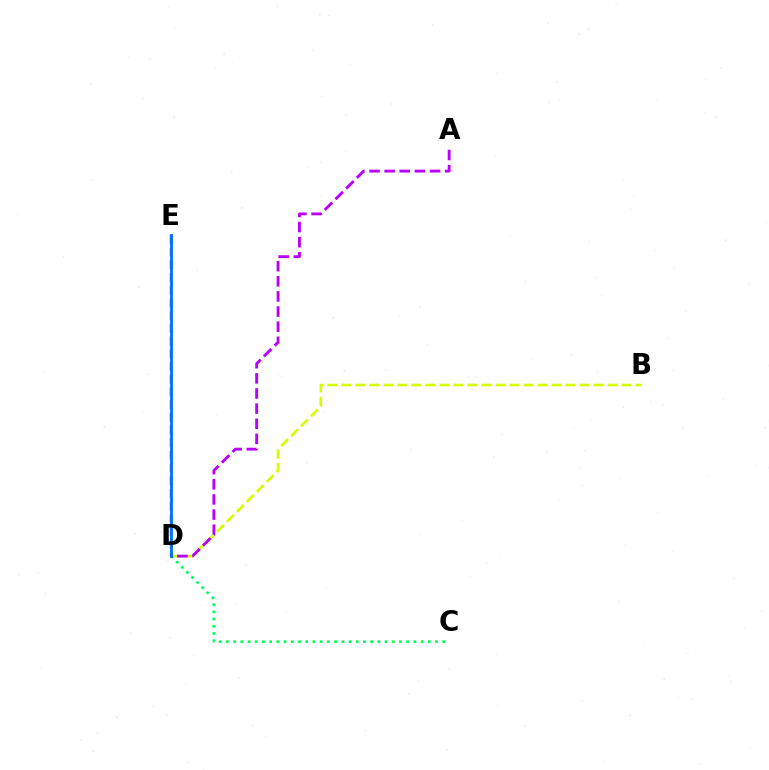{('B', 'D'): [{'color': '#d1ff00', 'line_style': 'dashed', 'thickness': 1.9}], ('C', 'D'): [{'color': '#00ff5c', 'line_style': 'dotted', 'thickness': 1.96}], ('A', 'D'): [{'color': '#b900ff', 'line_style': 'dashed', 'thickness': 2.06}], ('D', 'E'): [{'color': '#ff0000', 'line_style': 'dashed', 'thickness': 1.73}, {'color': '#0074ff', 'line_style': 'solid', 'thickness': 2.07}]}